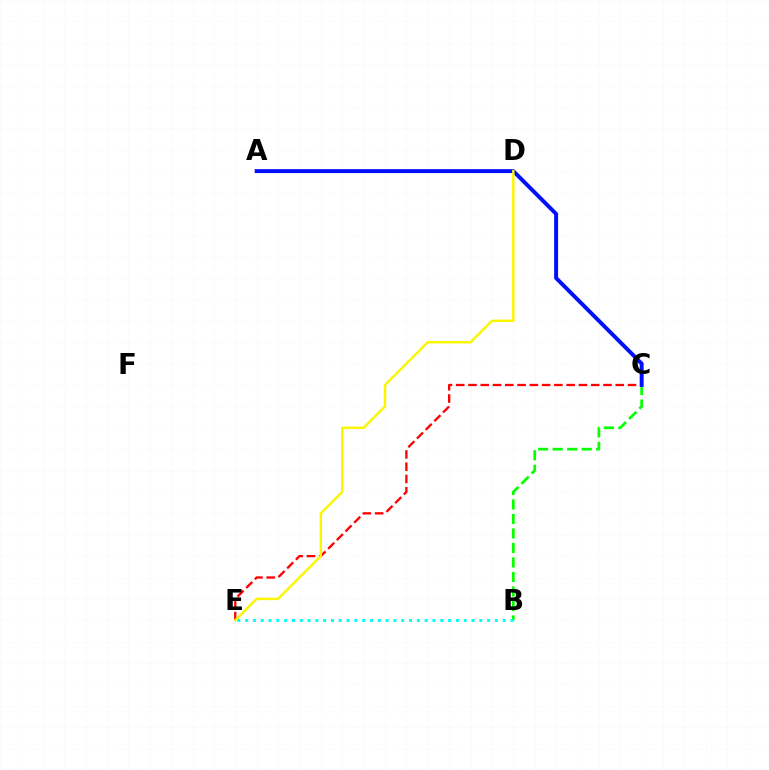{('A', 'D'): [{'color': '#ee00ff', 'line_style': 'dashed', 'thickness': 1.55}], ('C', 'E'): [{'color': '#ff0000', 'line_style': 'dashed', 'thickness': 1.67}], ('B', 'C'): [{'color': '#08ff00', 'line_style': 'dashed', 'thickness': 1.97}], ('B', 'E'): [{'color': '#00fff6', 'line_style': 'dotted', 'thickness': 2.12}], ('A', 'C'): [{'color': '#0010ff', 'line_style': 'solid', 'thickness': 2.84}], ('D', 'E'): [{'color': '#fcf500', 'line_style': 'solid', 'thickness': 1.76}]}